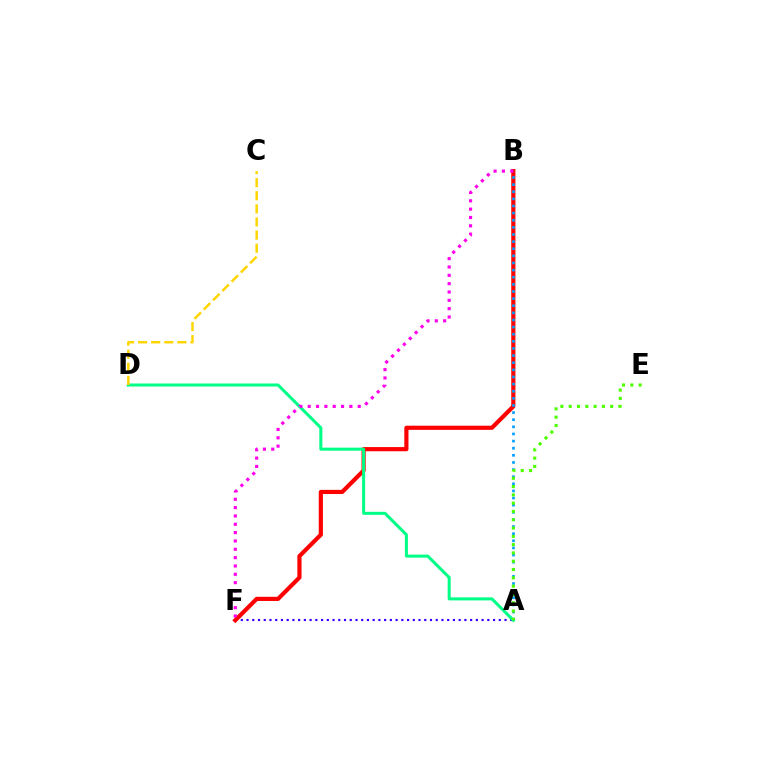{('A', 'F'): [{'color': '#3700ff', 'line_style': 'dotted', 'thickness': 1.56}], ('B', 'F'): [{'color': '#ff0000', 'line_style': 'solid', 'thickness': 3.0}, {'color': '#ff00ed', 'line_style': 'dotted', 'thickness': 2.27}], ('A', 'B'): [{'color': '#009eff', 'line_style': 'dotted', 'thickness': 1.94}], ('A', 'D'): [{'color': '#00ff86', 'line_style': 'solid', 'thickness': 2.18}], ('C', 'D'): [{'color': '#ffd500', 'line_style': 'dashed', 'thickness': 1.78}], ('A', 'E'): [{'color': '#4fff00', 'line_style': 'dotted', 'thickness': 2.25}]}